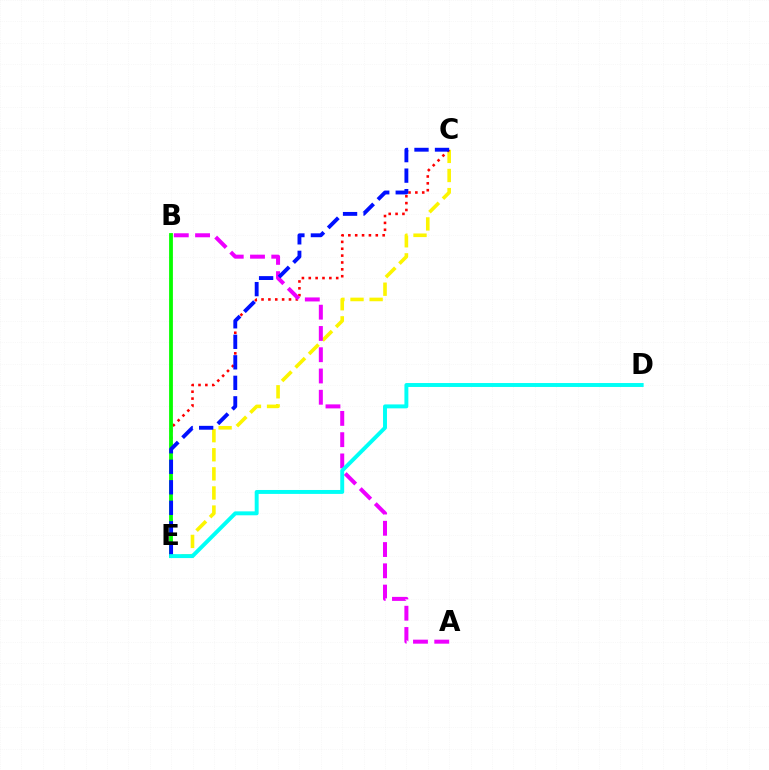{('C', 'E'): [{'color': '#fcf500', 'line_style': 'dashed', 'thickness': 2.6}, {'color': '#ff0000', 'line_style': 'dotted', 'thickness': 1.86}, {'color': '#0010ff', 'line_style': 'dashed', 'thickness': 2.79}], ('A', 'B'): [{'color': '#ee00ff', 'line_style': 'dashed', 'thickness': 2.89}], ('B', 'E'): [{'color': '#08ff00', 'line_style': 'solid', 'thickness': 2.74}], ('D', 'E'): [{'color': '#00fff6', 'line_style': 'solid', 'thickness': 2.83}]}